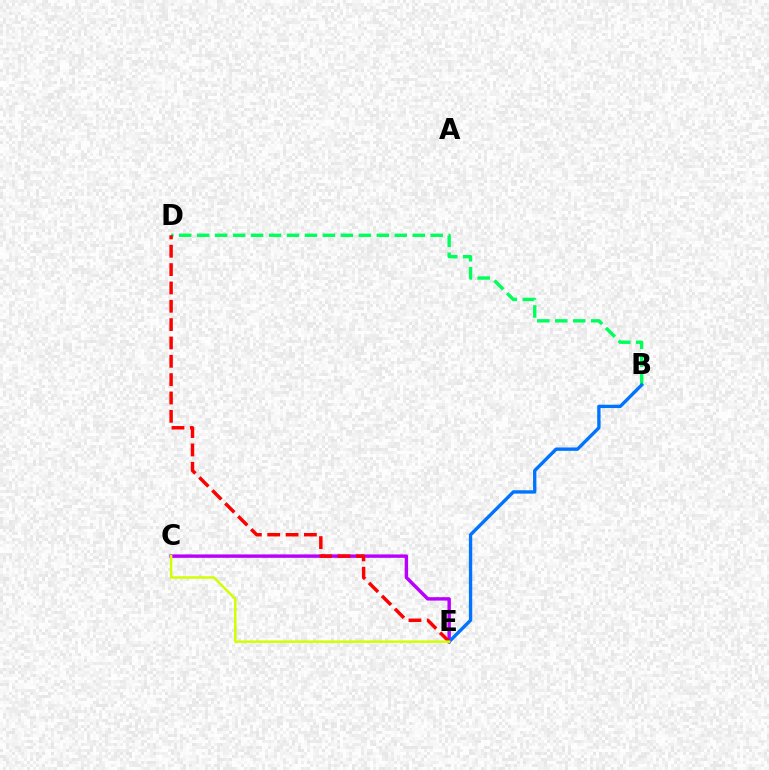{('C', 'E'): [{'color': '#b900ff', 'line_style': 'solid', 'thickness': 2.46}, {'color': '#d1ff00', 'line_style': 'solid', 'thickness': 1.78}], ('B', 'D'): [{'color': '#00ff5c', 'line_style': 'dashed', 'thickness': 2.44}], ('B', 'E'): [{'color': '#0074ff', 'line_style': 'solid', 'thickness': 2.41}], ('D', 'E'): [{'color': '#ff0000', 'line_style': 'dashed', 'thickness': 2.49}]}